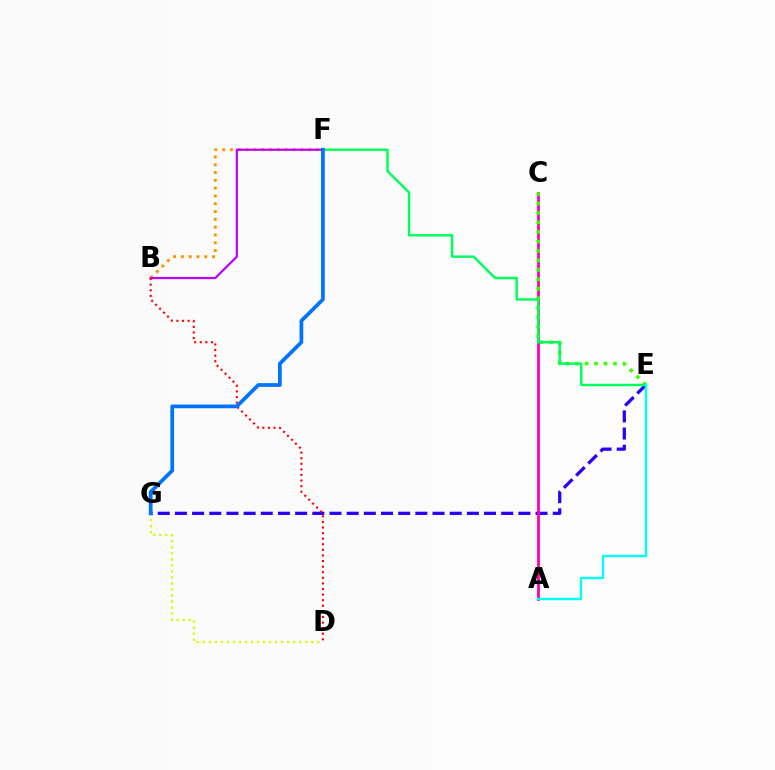{('E', 'G'): [{'color': '#2500ff', 'line_style': 'dashed', 'thickness': 2.33}], ('A', 'C'): [{'color': '#ff00ac', 'line_style': 'solid', 'thickness': 1.99}], ('B', 'F'): [{'color': '#ff9400', 'line_style': 'dotted', 'thickness': 2.12}, {'color': '#b900ff', 'line_style': 'solid', 'thickness': 1.58}], ('C', 'E'): [{'color': '#3dff00', 'line_style': 'dotted', 'thickness': 2.57}], ('D', 'G'): [{'color': '#d1ff00', 'line_style': 'dotted', 'thickness': 1.64}], ('B', 'D'): [{'color': '#ff0000', 'line_style': 'dotted', 'thickness': 1.52}], ('E', 'F'): [{'color': '#00ff5c', 'line_style': 'solid', 'thickness': 1.76}], ('F', 'G'): [{'color': '#0074ff', 'line_style': 'solid', 'thickness': 2.69}], ('A', 'E'): [{'color': '#00fff6', 'line_style': 'solid', 'thickness': 1.72}]}